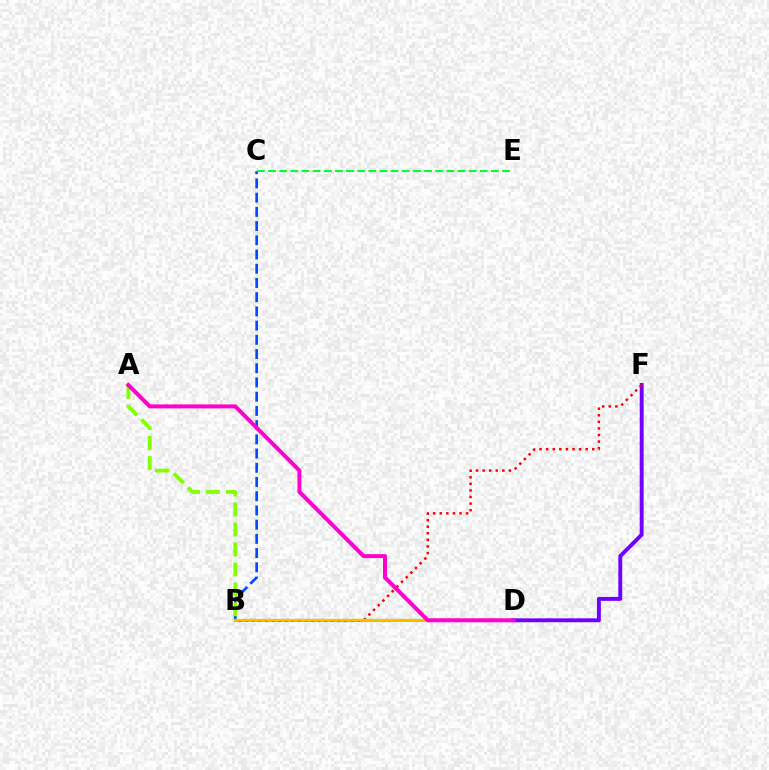{('B', 'C'): [{'color': '#004bff', 'line_style': 'dashed', 'thickness': 1.93}], ('C', 'E'): [{'color': '#00ff39', 'line_style': 'dashed', 'thickness': 1.51}], ('D', 'F'): [{'color': '#7200ff', 'line_style': 'solid', 'thickness': 2.81}], ('B', 'D'): [{'color': '#00fff6', 'line_style': 'solid', 'thickness': 2.21}, {'color': '#ffbd00', 'line_style': 'solid', 'thickness': 1.66}], ('B', 'F'): [{'color': '#ff0000', 'line_style': 'dotted', 'thickness': 1.79}], ('A', 'B'): [{'color': '#84ff00', 'line_style': 'dashed', 'thickness': 2.71}], ('A', 'D'): [{'color': '#ff00cf', 'line_style': 'solid', 'thickness': 2.87}]}